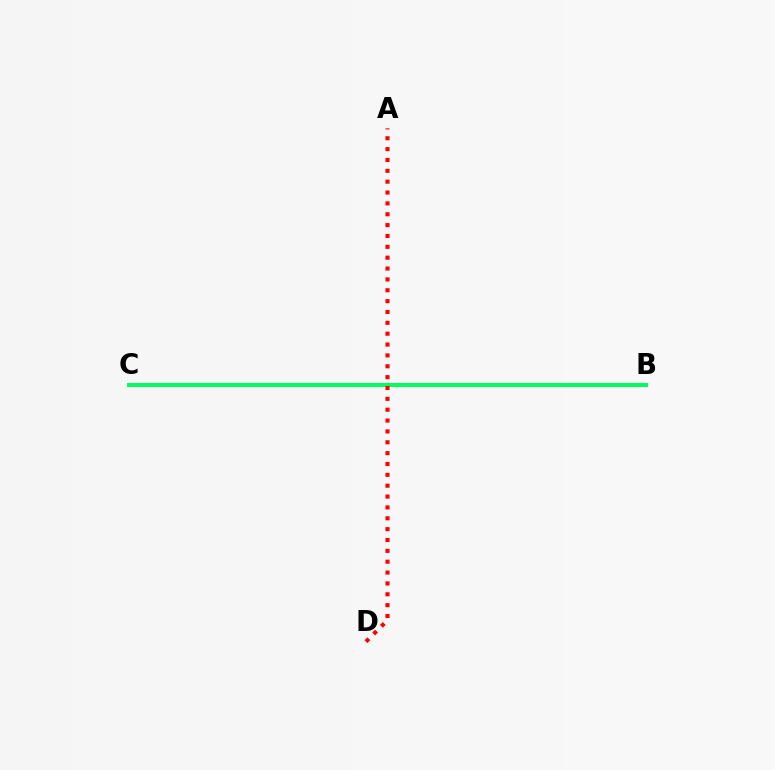{('B', 'C'): [{'color': '#b900ff', 'line_style': 'dashed', 'thickness': 1.81}, {'color': '#0074ff', 'line_style': 'solid', 'thickness': 1.85}, {'color': '#d1ff00', 'line_style': 'solid', 'thickness': 2.11}, {'color': '#00ff5c', 'line_style': 'solid', 'thickness': 2.87}], ('A', 'D'): [{'color': '#ff0000', 'line_style': 'dotted', 'thickness': 2.95}]}